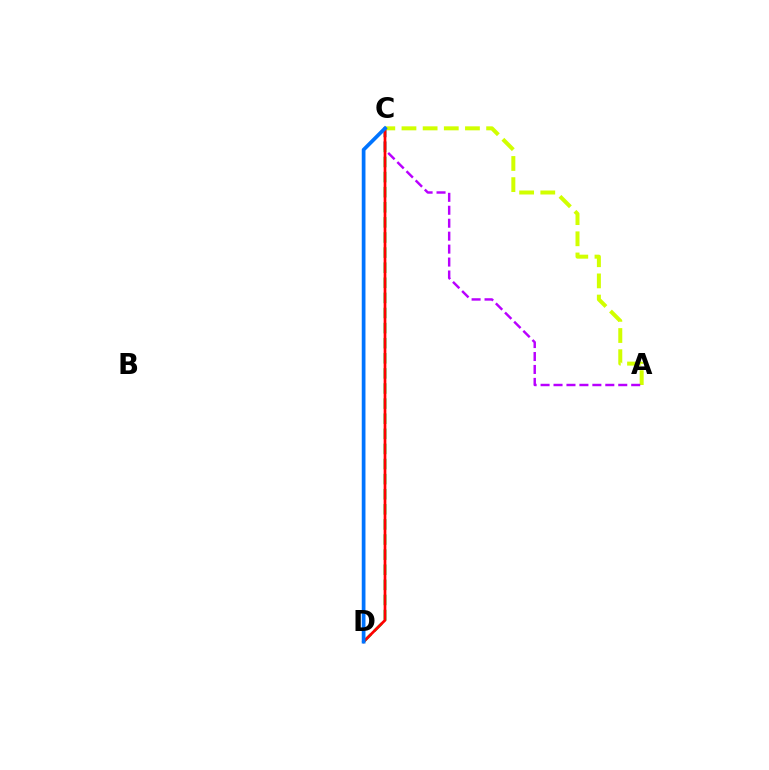{('C', 'D'): [{'color': '#00ff5c', 'line_style': 'dashed', 'thickness': 2.05}, {'color': '#ff0000', 'line_style': 'solid', 'thickness': 1.95}, {'color': '#0074ff', 'line_style': 'solid', 'thickness': 2.68}], ('A', 'C'): [{'color': '#d1ff00', 'line_style': 'dashed', 'thickness': 2.87}, {'color': '#b900ff', 'line_style': 'dashed', 'thickness': 1.76}]}